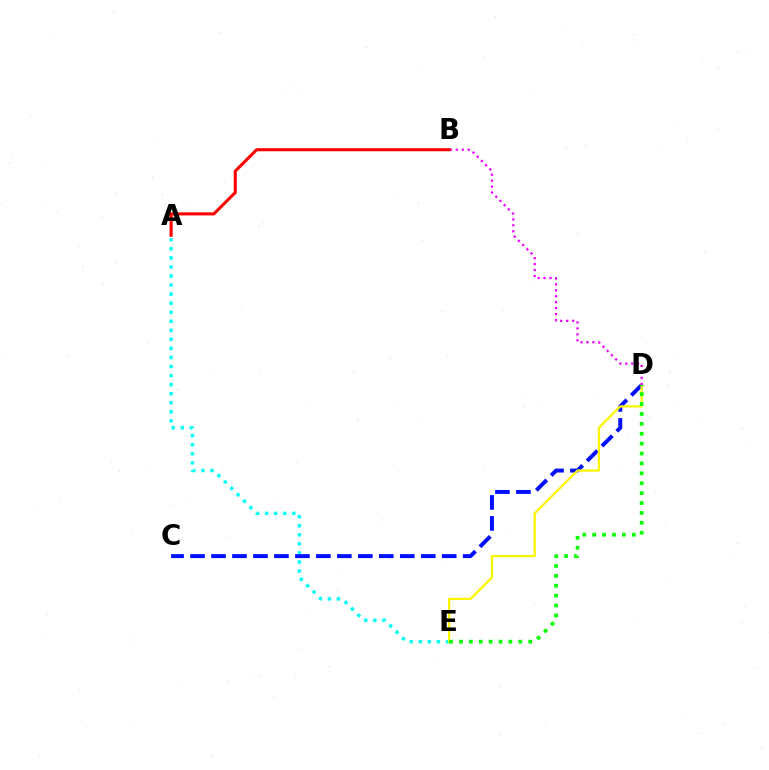{('A', 'E'): [{'color': '#00fff6', 'line_style': 'dotted', 'thickness': 2.46}], ('C', 'D'): [{'color': '#0010ff', 'line_style': 'dashed', 'thickness': 2.85}], ('D', 'E'): [{'color': '#fcf500', 'line_style': 'solid', 'thickness': 1.62}, {'color': '#08ff00', 'line_style': 'dotted', 'thickness': 2.69}], ('B', 'D'): [{'color': '#ee00ff', 'line_style': 'dotted', 'thickness': 1.62}], ('A', 'B'): [{'color': '#ff0000', 'line_style': 'solid', 'thickness': 2.21}]}